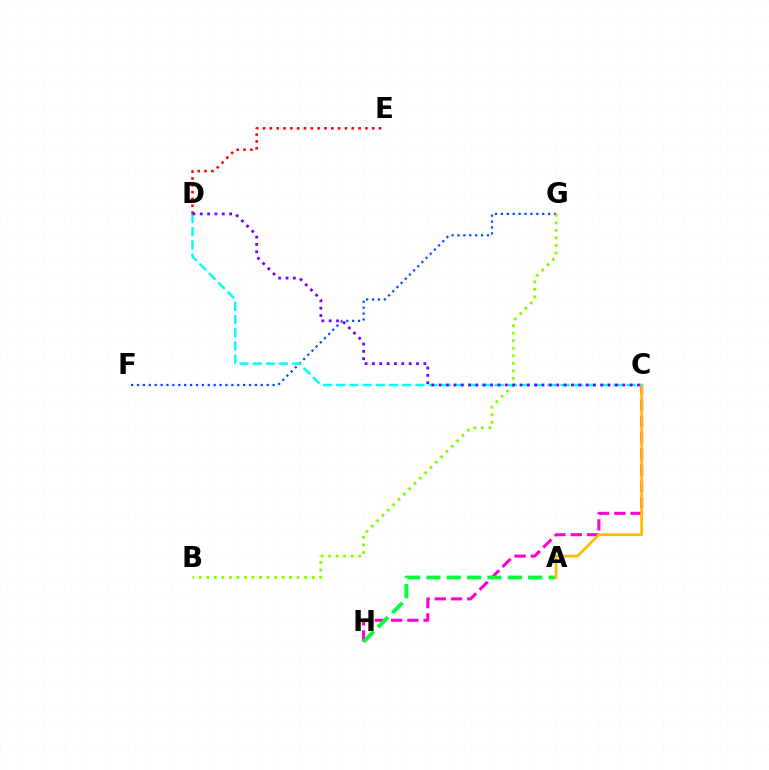{('C', 'H'): [{'color': '#ff00cf', 'line_style': 'dashed', 'thickness': 2.21}], ('A', 'H'): [{'color': '#00ff39', 'line_style': 'dashed', 'thickness': 2.77}], ('A', 'C'): [{'color': '#ffbd00', 'line_style': 'solid', 'thickness': 1.99}], ('F', 'G'): [{'color': '#004bff', 'line_style': 'dotted', 'thickness': 1.6}], ('D', 'E'): [{'color': '#ff0000', 'line_style': 'dotted', 'thickness': 1.85}], ('B', 'G'): [{'color': '#84ff00', 'line_style': 'dotted', 'thickness': 2.05}], ('C', 'D'): [{'color': '#00fff6', 'line_style': 'dashed', 'thickness': 1.79}, {'color': '#7200ff', 'line_style': 'dotted', 'thickness': 2.0}]}